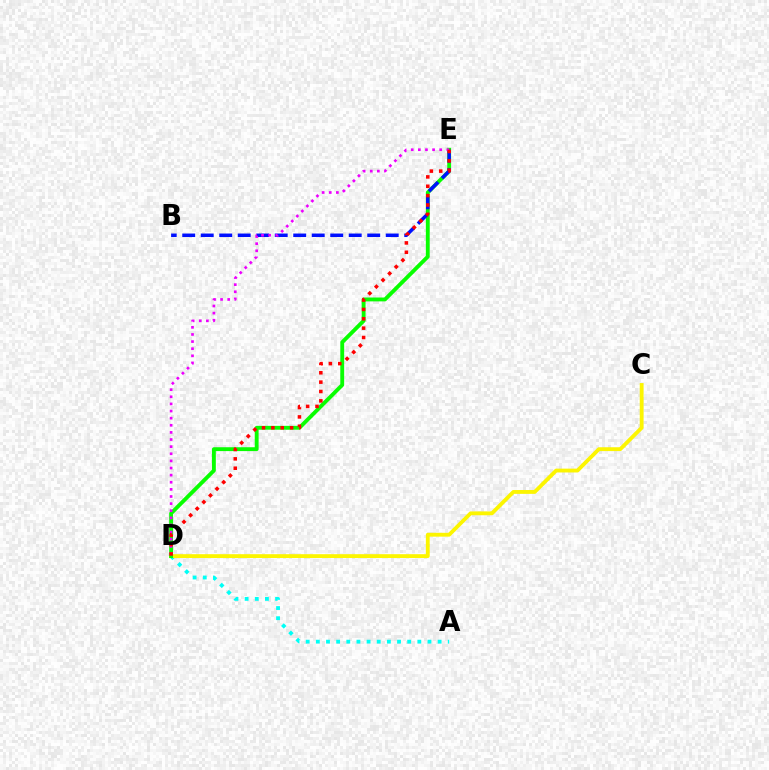{('A', 'D'): [{'color': '#00fff6', 'line_style': 'dotted', 'thickness': 2.76}], ('C', 'D'): [{'color': '#fcf500', 'line_style': 'solid', 'thickness': 2.77}], ('D', 'E'): [{'color': '#08ff00', 'line_style': 'solid', 'thickness': 2.78}, {'color': '#ee00ff', 'line_style': 'dotted', 'thickness': 1.93}, {'color': '#ff0000', 'line_style': 'dotted', 'thickness': 2.54}], ('B', 'E'): [{'color': '#0010ff', 'line_style': 'dashed', 'thickness': 2.51}]}